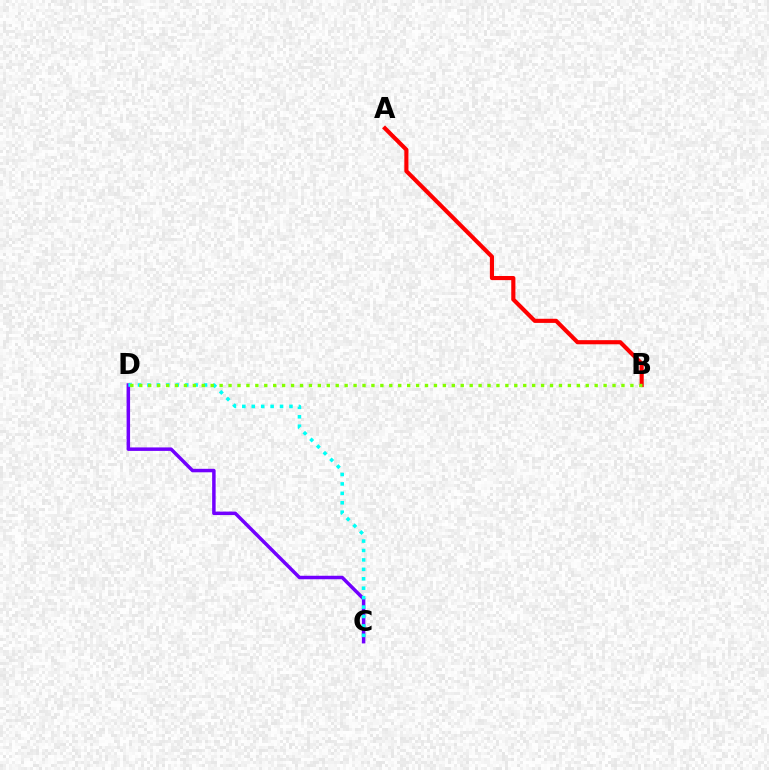{('A', 'B'): [{'color': '#ff0000', 'line_style': 'solid', 'thickness': 2.97}], ('C', 'D'): [{'color': '#7200ff', 'line_style': 'solid', 'thickness': 2.51}, {'color': '#00fff6', 'line_style': 'dotted', 'thickness': 2.56}], ('B', 'D'): [{'color': '#84ff00', 'line_style': 'dotted', 'thickness': 2.43}]}